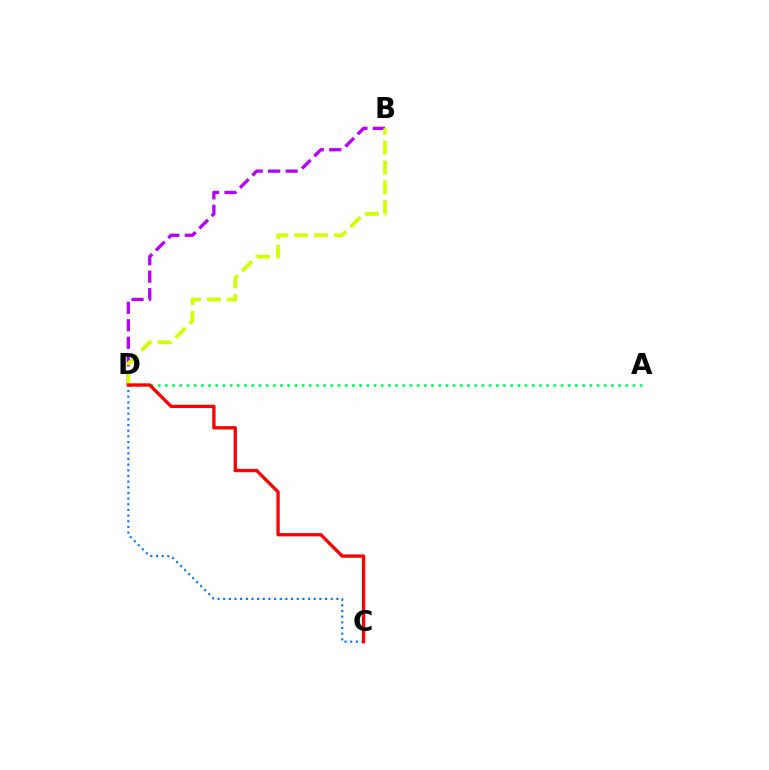{('B', 'D'): [{'color': '#b900ff', 'line_style': 'dashed', 'thickness': 2.38}, {'color': '#d1ff00', 'line_style': 'dashed', 'thickness': 2.7}], ('A', 'D'): [{'color': '#00ff5c', 'line_style': 'dotted', 'thickness': 1.95}], ('C', 'D'): [{'color': '#0074ff', 'line_style': 'dotted', 'thickness': 1.54}, {'color': '#ff0000', 'line_style': 'solid', 'thickness': 2.38}]}